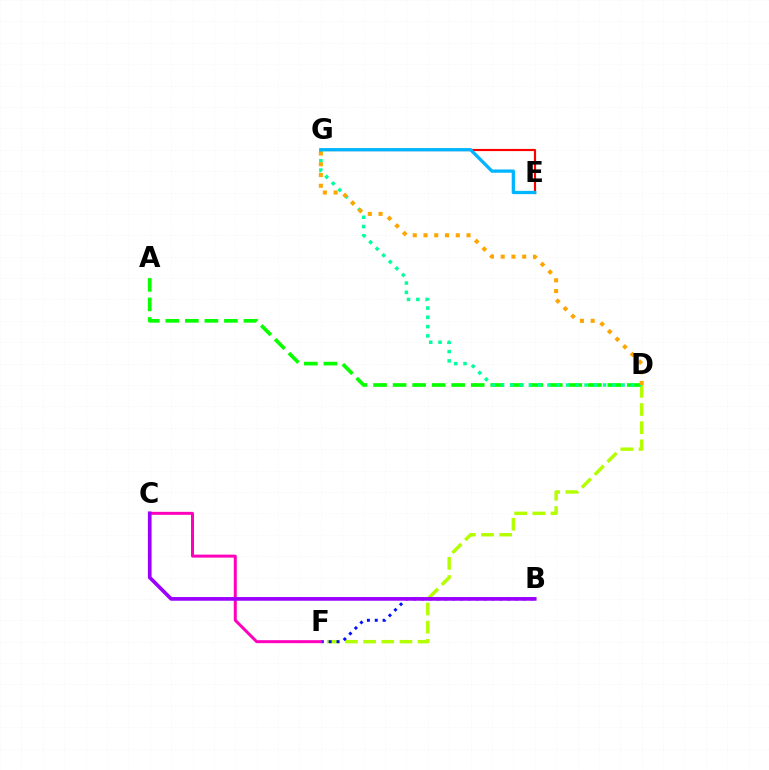{('A', 'D'): [{'color': '#08ff00', 'line_style': 'dashed', 'thickness': 2.65}], ('D', 'F'): [{'color': '#b3ff00', 'line_style': 'dashed', 'thickness': 2.47}], ('B', 'F'): [{'color': '#0010ff', 'line_style': 'dotted', 'thickness': 2.13}], ('D', 'G'): [{'color': '#00ff9d', 'line_style': 'dotted', 'thickness': 2.52}, {'color': '#ffa500', 'line_style': 'dotted', 'thickness': 2.92}], ('E', 'G'): [{'color': '#ff0000', 'line_style': 'solid', 'thickness': 1.56}, {'color': '#00b5ff', 'line_style': 'solid', 'thickness': 2.36}], ('C', 'F'): [{'color': '#ff00bd', 'line_style': 'solid', 'thickness': 2.15}], ('B', 'C'): [{'color': '#9b00ff', 'line_style': 'solid', 'thickness': 2.65}]}